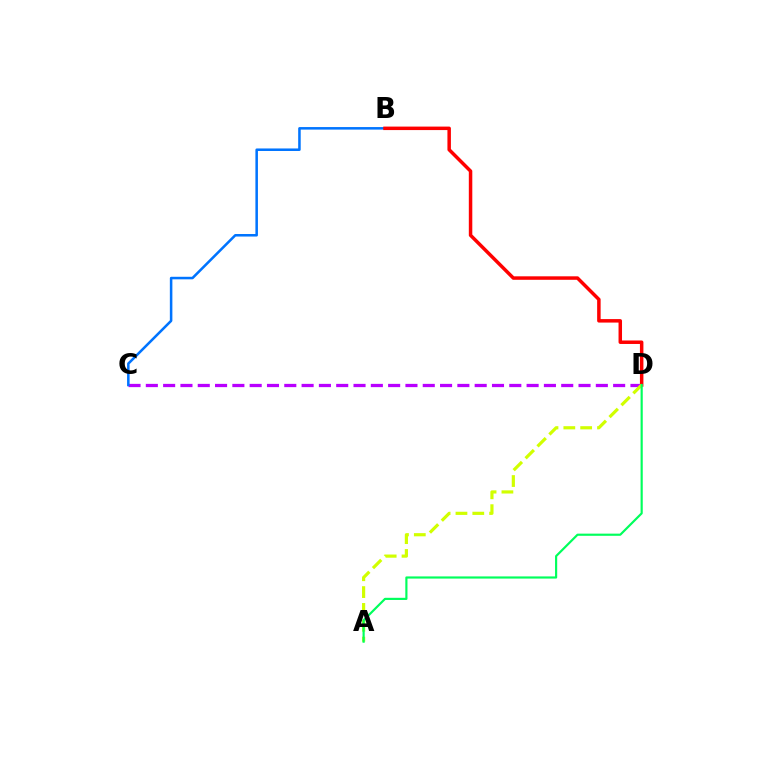{('C', 'D'): [{'color': '#b900ff', 'line_style': 'dashed', 'thickness': 2.35}], ('B', 'C'): [{'color': '#0074ff', 'line_style': 'solid', 'thickness': 1.82}], ('B', 'D'): [{'color': '#ff0000', 'line_style': 'solid', 'thickness': 2.51}], ('A', 'D'): [{'color': '#d1ff00', 'line_style': 'dashed', 'thickness': 2.29}, {'color': '#00ff5c', 'line_style': 'solid', 'thickness': 1.56}]}